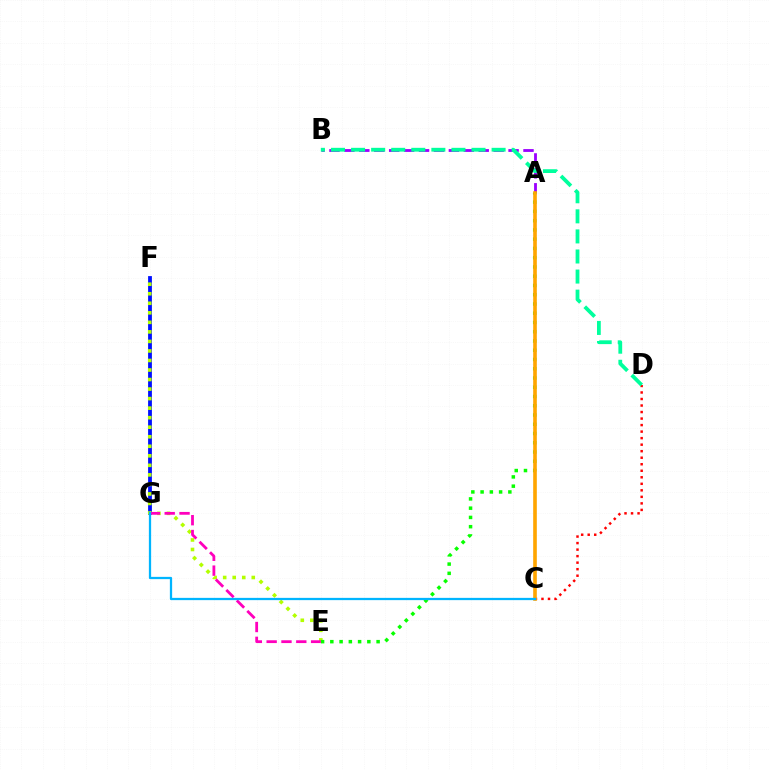{('A', 'B'): [{'color': '#9b00ff', 'line_style': 'dashed', 'thickness': 2.03}], ('C', 'D'): [{'color': '#ff0000', 'line_style': 'dotted', 'thickness': 1.77}], ('F', 'G'): [{'color': '#0010ff', 'line_style': 'solid', 'thickness': 2.74}], ('E', 'F'): [{'color': '#b3ff00', 'line_style': 'dotted', 'thickness': 2.59}], ('A', 'E'): [{'color': '#08ff00', 'line_style': 'dotted', 'thickness': 2.51}], ('A', 'C'): [{'color': '#ffa500', 'line_style': 'solid', 'thickness': 2.62}], ('E', 'G'): [{'color': '#ff00bd', 'line_style': 'dashed', 'thickness': 2.01}], ('C', 'G'): [{'color': '#00b5ff', 'line_style': 'solid', 'thickness': 1.63}], ('B', 'D'): [{'color': '#00ff9d', 'line_style': 'dashed', 'thickness': 2.73}]}